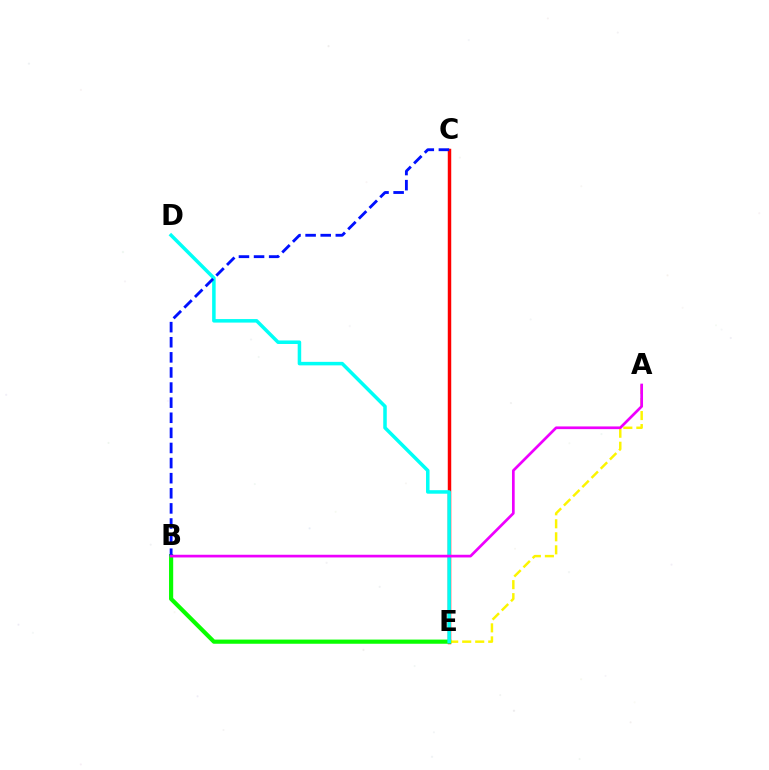{('C', 'E'): [{'color': '#ff0000', 'line_style': 'solid', 'thickness': 2.49}], ('A', 'E'): [{'color': '#fcf500', 'line_style': 'dashed', 'thickness': 1.77}], ('B', 'E'): [{'color': '#08ff00', 'line_style': 'solid', 'thickness': 3.0}], ('D', 'E'): [{'color': '#00fff6', 'line_style': 'solid', 'thickness': 2.53}], ('B', 'C'): [{'color': '#0010ff', 'line_style': 'dashed', 'thickness': 2.05}], ('A', 'B'): [{'color': '#ee00ff', 'line_style': 'solid', 'thickness': 1.94}]}